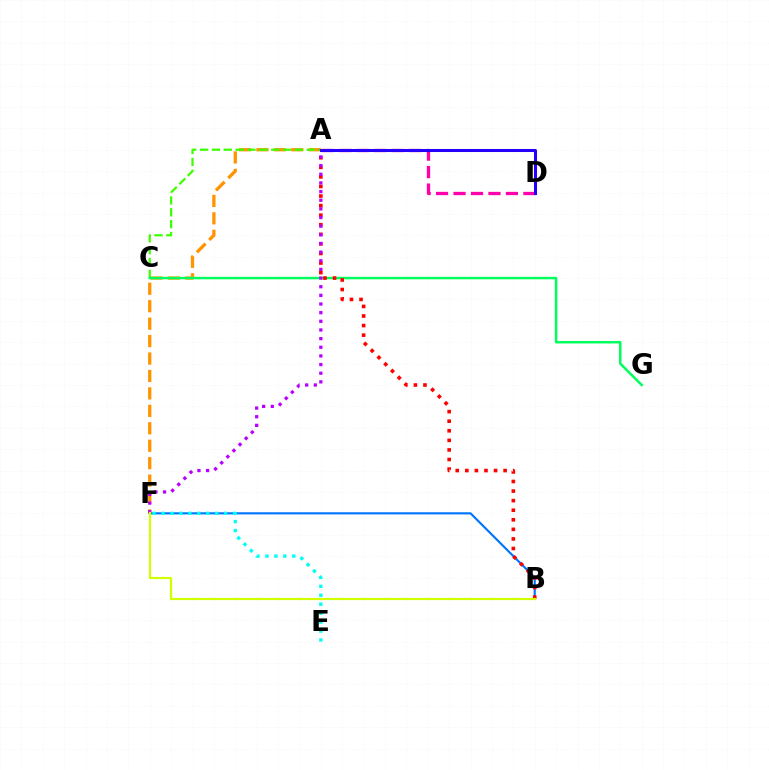{('B', 'F'): [{'color': '#0074ff', 'line_style': 'solid', 'thickness': 1.54}, {'color': '#d1ff00', 'line_style': 'solid', 'thickness': 1.57}], ('A', 'D'): [{'color': '#ff00ac', 'line_style': 'dashed', 'thickness': 2.37}, {'color': '#2500ff', 'line_style': 'solid', 'thickness': 2.18}], ('A', 'F'): [{'color': '#ff9400', 'line_style': 'dashed', 'thickness': 2.37}, {'color': '#b900ff', 'line_style': 'dotted', 'thickness': 2.35}], ('A', 'C'): [{'color': '#3dff00', 'line_style': 'dashed', 'thickness': 1.61}], ('C', 'G'): [{'color': '#00ff5c', 'line_style': 'solid', 'thickness': 1.79}], ('A', 'B'): [{'color': '#ff0000', 'line_style': 'dotted', 'thickness': 2.6}], ('E', 'F'): [{'color': '#00fff6', 'line_style': 'dotted', 'thickness': 2.43}]}